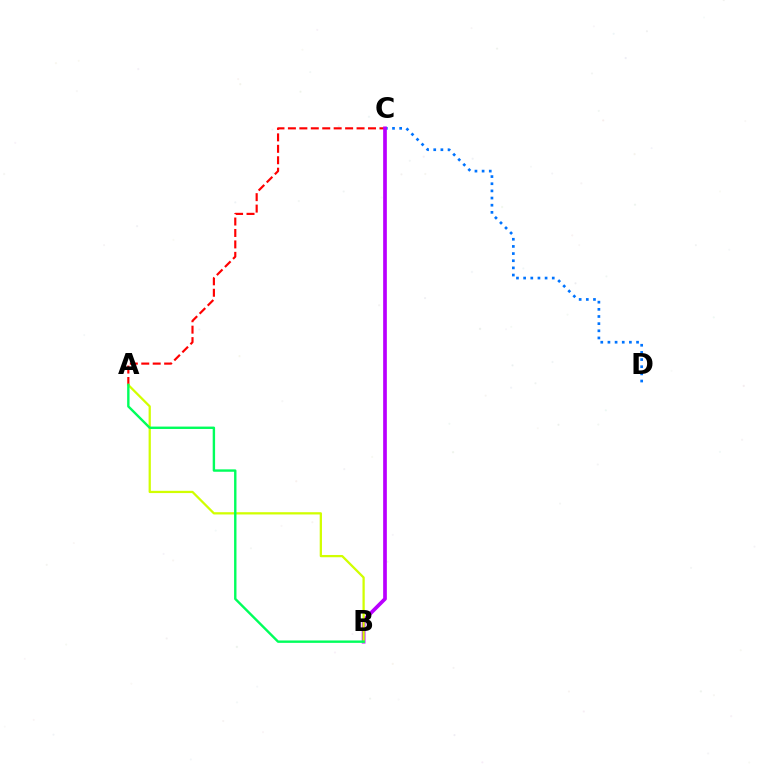{('C', 'D'): [{'color': '#0074ff', 'line_style': 'dotted', 'thickness': 1.94}], ('A', 'C'): [{'color': '#ff0000', 'line_style': 'dashed', 'thickness': 1.55}], ('B', 'C'): [{'color': '#b900ff', 'line_style': 'solid', 'thickness': 2.66}], ('A', 'B'): [{'color': '#d1ff00', 'line_style': 'solid', 'thickness': 1.63}, {'color': '#00ff5c', 'line_style': 'solid', 'thickness': 1.72}]}